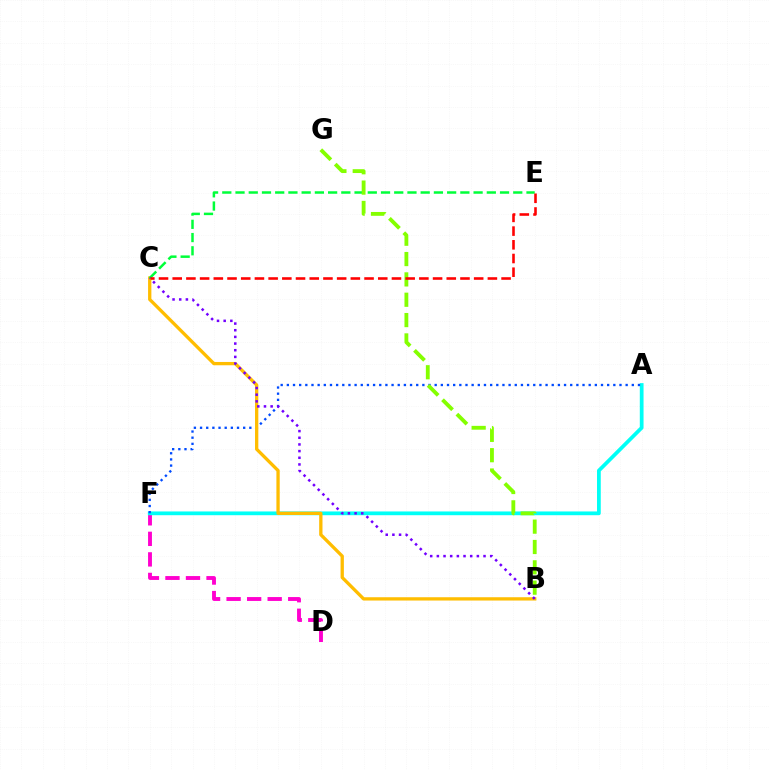{('D', 'F'): [{'color': '#ff00cf', 'line_style': 'dashed', 'thickness': 2.79}], ('A', 'F'): [{'color': '#00fff6', 'line_style': 'solid', 'thickness': 2.7}, {'color': '#004bff', 'line_style': 'dotted', 'thickness': 1.67}], ('B', 'C'): [{'color': '#ffbd00', 'line_style': 'solid', 'thickness': 2.38}, {'color': '#7200ff', 'line_style': 'dotted', 'thickness': 1.81}], ('C', 'E'): [{'color': '#00ff39', 'line_style': 'dashed', 'thickness': 1.8}, {'color': '#ff0000', 'line_style': 'dashed', 'thickness': 1.86}], ('B', 'G'): [{'color': '#84ff00', 'line_style': 'dashed', 'thickness': 2.76}]}